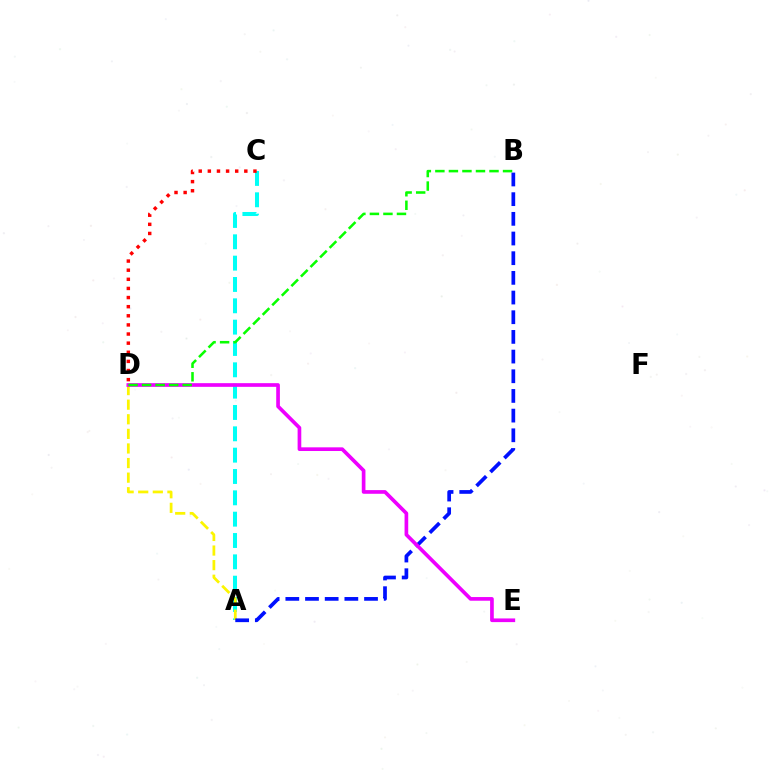{('A', 'C'): [{'color': '#00fff6', 'line_style': 'dashed', 'thickness': 2.9}], ('A', 'D'): [{'color': '#fcf500', 'line_style': 'dashed', 'thickness': 1.98}], ('A', 'B'): [{'color': '#0010ff', 'line_style': 'dashed', 'thickness': 2.67}], ('D', 'E'): [{'color': '#ee00ff', 'line_style': 'solid', 'thickness': 2.64}], ('C', 'D'): [{'color': '#ff0000', 'line_style': 'dotted', 'thickness': 2.48}], ('B', 'D'): [{'color': '#08ff00', 'line_style': 'dashed', 'thickness': 1.84}]}